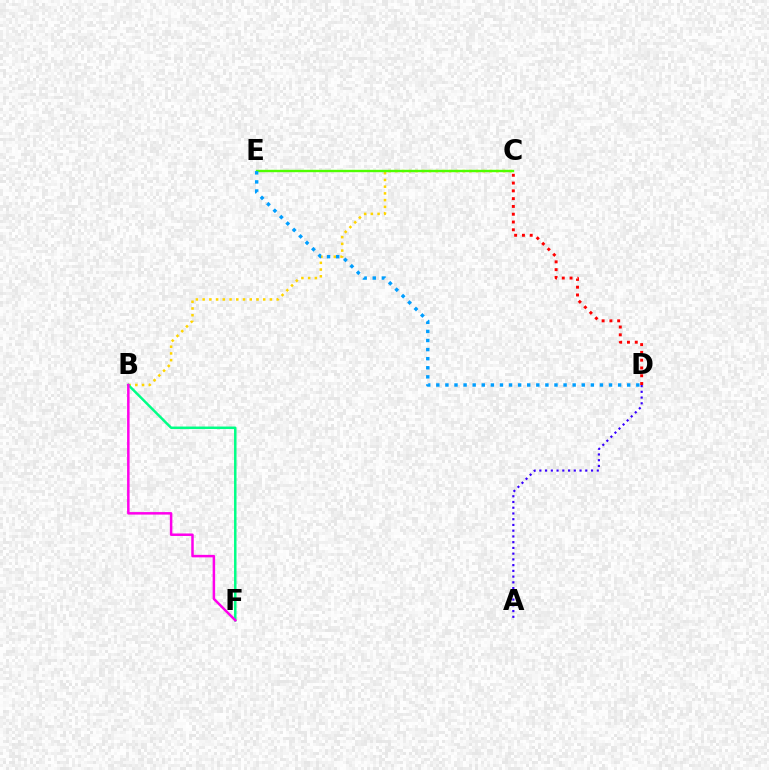{('B', 'C'): [{'color': '#ffd500', 'line_style': 'dotted', 'thickness': 1.83}], ('B', 'F'): [{'color': '#00ff86', 'line_style': 'solid', 'thickness': 1.78}, {'color': '#ff00ed', 'line_style': 'solid', 'thickness': 1.8}], ('A', 'D'): [{'color': '#3700ff', 'line_style': 'dotted', 'thickness': 1.56}], ('C', 'E'): [{'color': '#4fff00', 'line_style': 'solid', 'thickness': 1.72}], ('C', 'D'): [{'color': '#ff0000', 'line_style': 'dotted', 'thickness': 2.12}], ('D', 'E'): [{'color': '#009eff', 'line_style': 'dotted', 'thickness': 2.47}]}